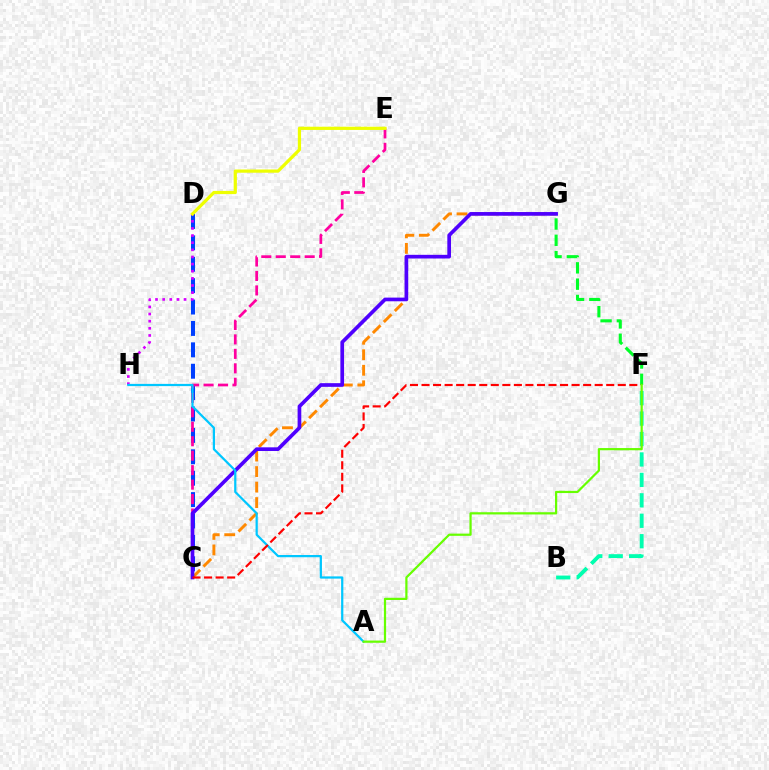{('C', 'G'): [{'color': '#ff8800', 'line_style': 'dashed', 'thickness': 2.11}, {'color': '#4f00ff', 'line_style': 'solid', 'thickness': 2.65}], ('C', 'D'): [{'color': '#003fff', 'line_style': 'dashed', 'thickness': 2.91}], ('D', 'H'): [{'color': '#d600ff', 'line_style': 'dotted', 'thickness': 1.94}], ('C', 'E'): [{'color': '#ff00a0', 'line_style': 'dashed', 'thickness': 1.96}], ('F', 'G'): [{'color': '#00ff27', 'line_style': 'dashed', 'thickness': 2.22}], ('A', 'H'): [{'color': '#00c7ff', 'line_style': 'solid', 'thickness': 1.6}], ('B', 'F'): [{'color': '#00ffaf', 'line_style': 'dashed', 'thickness': 2.78}], ('D', 'E'): [{'color': '#eeff00', 'line_style': 'solid', 'thickness': 2.31}], ('C', 'F'): [{'color': '#ff0000', 'line_style': 'dashed', 'thickness': 1.57}], ('A', 'F'): [{'color': '#66ff00', 'line_style': 'solid', 'thickness': 1.6}]}